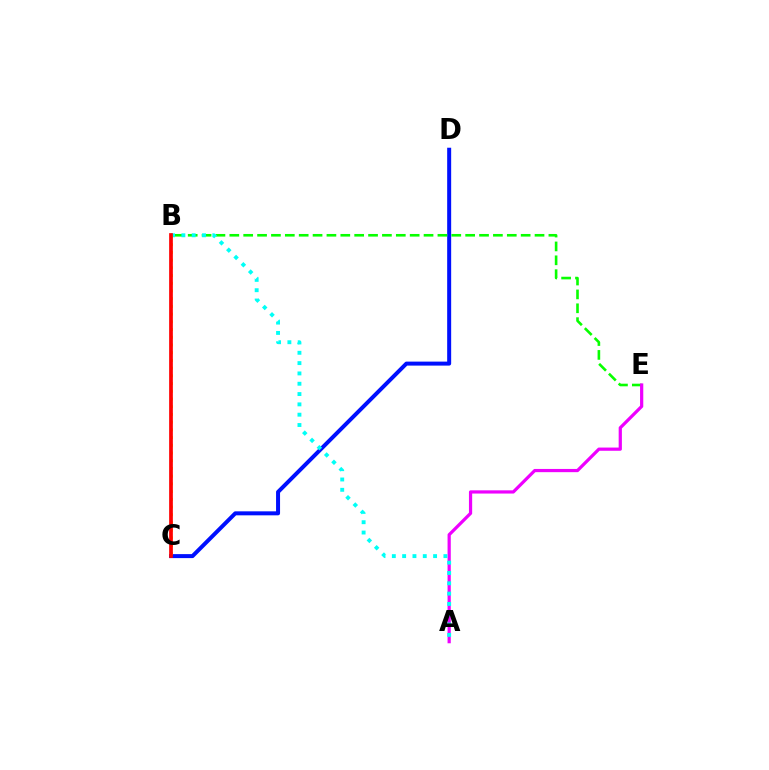{('C', 'D'): [{'color': '#0010ff', 'line_style': 'solid', 'thickness': 2.87}], ('B', 'E'): [{'color': '#08ff00', 'line_style': 'dashed', 'thickness': 1.88}], ('A', 'E'): [{'color': '#ee00ff', 'line_style': 'solid', 'thickness': 2.32}], ('A', 'B'): [{'color': '#00fff6', 'line_style': 'dotted', 'thickness': 2.8}], ('B', 'C'): [{'color': '#fcf500', 'line_style': 'dotted', 'thickness': 2.1}, {'color': '#ff0000', 'line_style': 'solid', 'thickness': 2.67}]}